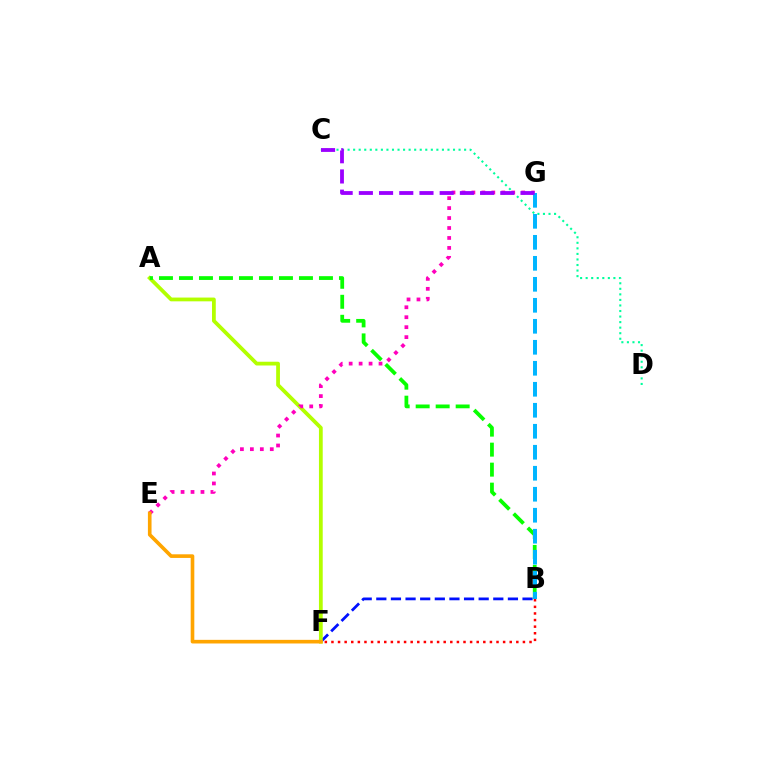{('B', 'F'): [{'color': '#0010ff', 'line_style': 'dashed', 'thickness': 1.99}, {'color': '#ff0000', 'line_style': 'dotted', 'thickness': 1.79}], ('A', 'F'): [{'color': '#b3ff00', 'line_style': 'solid', 'thickness': 2.71}], ('C', 'D'): [{'color': '#00ff9d', 'line_style': 'dotted', 'thickness': 1.51}], ('A', 'B'): [{'color': '#08ff00', 'line_style': 'dashed', 'thickness': 2.72}], ('E', 'G'): [{'color': '#ff00bd', 'line_style': 'dotted', 'thickness': 2.7}], ('B', 'G'): [{'color': '#00b5ff', 'line_style': 'dashed', 'thickness': 2.85}], ('C', 'G'): [{'color': '#9b00ff', 'line_style': 'dashed', 'thickness': 2.74}], ('E', 'F'): [{'color': '#ffa500', 'line_style': 'solid', 'thickness': 2.61}]}